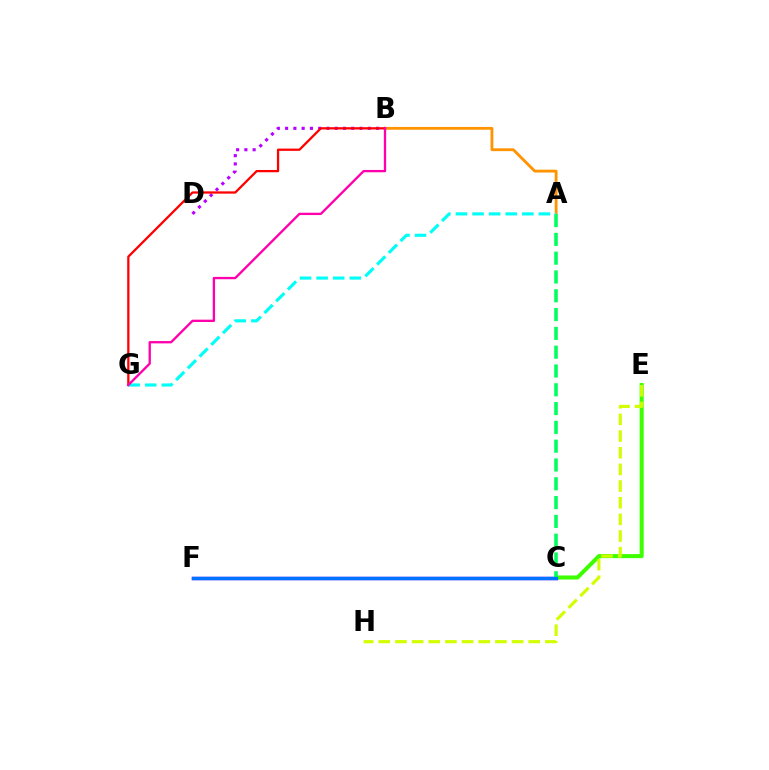{('C', 'F'): [{'color': '#2500ff', 'line_style': 'solid', 'thickness': 2.51}, {'color': '#0074ff', 'line_style': 'solid', 'thickness': 2.27}], ('C', 'E'): [{'color': '#3dff00', 'line_style': 'solid', 'thickness': 2.92}], ('A', 'B'): [{'color': '#ff9400', 'line_style': 'solid', 'thickness': 2.04}], ('B', 'D'): [{'color': '#b900ff', 'line_style': 'dotted', 'thickness': 2.25}], ('A', 'C'): [{'color': '#00ff5c', 'line_style': 'dashed', 'thickness': 2.55}], ('B', 'G'): [{'color': '#ff0000', 'line_style': 'solid', 'thickness': 1.64}, {'color': '#ff00ac', 'line_style': 'solid', 'thickness': 1.67}], ('E', 'H'): [{'color': '#d1ff00', 'line_style': 'dashed', 'thickness': 2.26}], ('A', 'G'): [{'color': '#00fff6', 'line_style': 'dashed', 'thickness': 2.25}]}